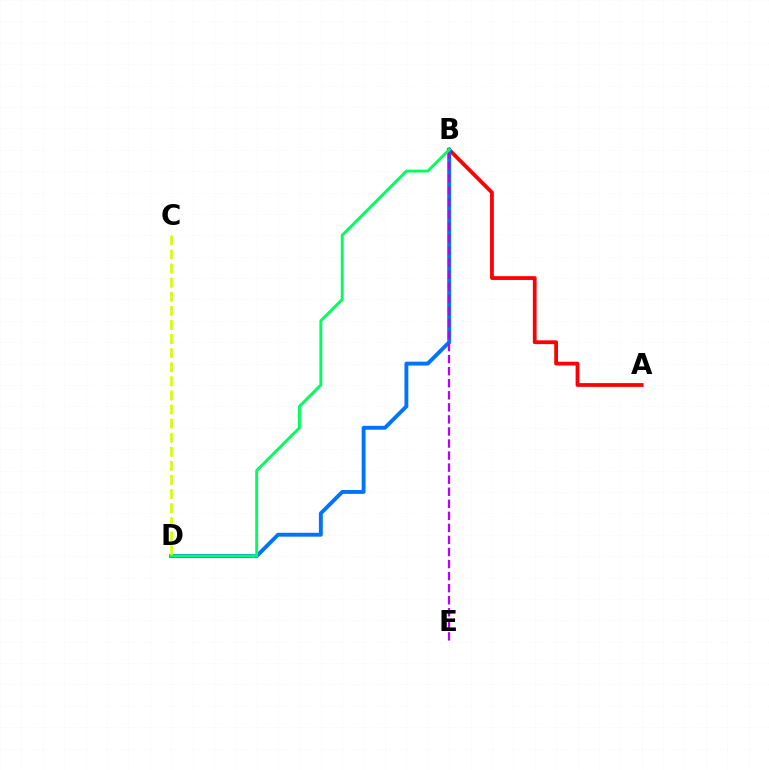{('A', 'B'): [{'color': '#ff0000', 'line_style': 'solid', 'thickness': 2.72}], ('B', 'D'): [{'color': '#0074ff', 'line_style': 'solid', 'thickness': 2.8}, {'color': '#00ff5c', 'line_style': 'solid', 'thickness': 2.09}], ('B', 'E'): [{'color': '#b900ff', 'line_style': 'dashed', 'thickness': 1.64}], ('C', 'D'): [{'color': '#d1ff00', 'line_style': 'dashed', 'thickness': 1.91}]}